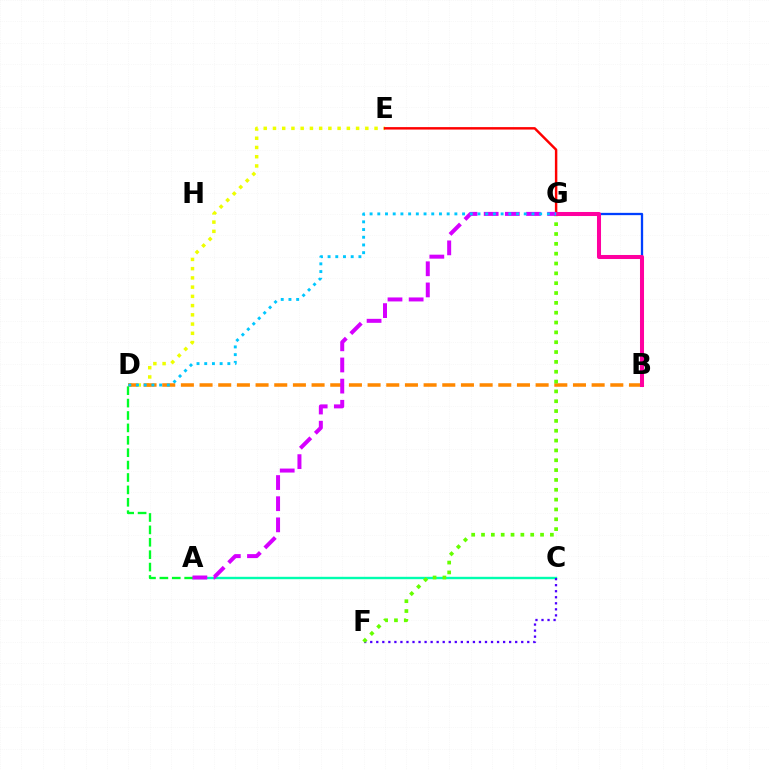{('D', 'E'): [{'color': '#eeff00', 'line_style': 'dotted', 'thickness': 2.51}], ('E', 'G'): [{'color': '#ff0000', 'line_style': 'solid', 'thickness': 1.76}], ('B', 'G'): [{'color': '#003fff', 'line_style': 'solid', 'thickness': 1.66}, {'color': '#ff00a0', 'line_style': 'solid', 'thickness': 2.91}], ('A', 'C'): [{'color': '#00ffaf', 'line_style': 'solid', 'thickness': 1.72}], ('C', 'F'): [{'color': '#4f00ff', 'line_style': 'dotted', 'thickness': 1.64}], ('B', 'D'): [{'color': '#ff8800', 'line_style': 'dashed', 'thickness': 2.54}], ('F', 'G'): [{'color': '#66ff00', 'line_style': 'dotted', 'thickness': 2.67}], ('A', 'D'): [{'color': '#00ff27', 'line_style': 'dashed', 'thickness': 1.68}], ('A', 'G'): [{'color': '#d600ff', 'line_style': 'dashed', 'thickness': 2.87}], ('D', 'G'): [{'color': '#00c7ff', 'line_style': 'dotted', 'thickness': 2.09}]}